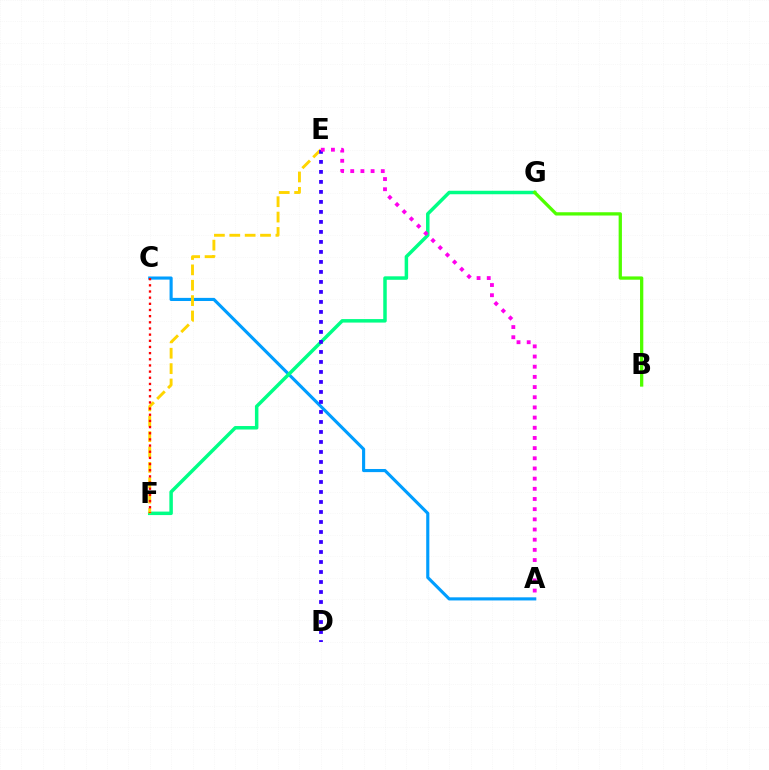{('A', 'C'): [{'color': '#009eff', 'line_style': 'solid', 'thickness': 2.25}], ('F', 'G'): [{'color': '#00ff86', 'line_style': 'solid', 'thickness': 2.51}], ('E', 'F'): [{'color': '#ffd500', 'line_style': 'dashed', 'thickness': 2.09}], ('D', 'E'): [{'color': '#3700ff', 'line_style': 'dotted', 'thickness': 2.72}], ('B', 'G'): [{'color': '#4fff00', 'line_style': 'solid', 'thickness': 2.37}], ('A', 'E'): [{'color': '#ff00ed', 'line_style': 'dotted', 'thickness': 2.76}], ('C', 'F'): [{'color': '#ff0000', 'line_style': 'dotted', 'thickness': 1.67}]}